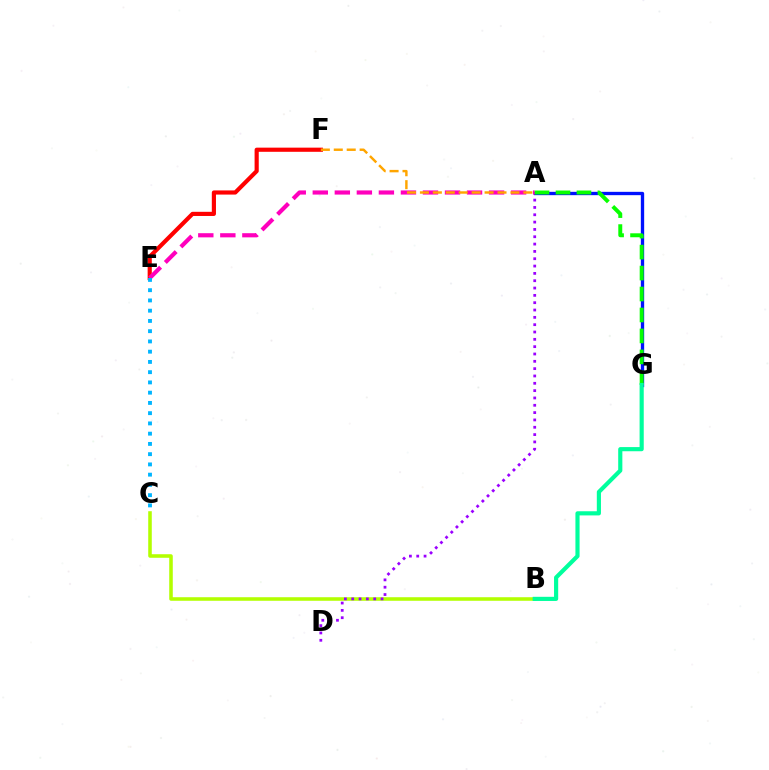{('A', 'G'): [{'color': '#0010ff', 'line_style': 'solid', 'thickness': 2.39}, {'color': '#08ff00', 'line_style': 'dashed', 'thickness': 2.85}], ('E', 'F'): [{'color': '#ff0000', 'line_style': 'solid', 'thickness': 2.99}], ('B', 'C'): [{'color': '#b3ff00', 'line_style': 'solid', 'thickness': 2.56}], ('A', 'D'): [{'color': '#9b00ff', 'line_style': 'dotted', 'thickness': 1.99}], ('A', 'E'): [{'color': '#ff00bd', 'line_style': 'dashed', 'thickness': 2.99}], ('A', 'F'): [{'color': '#ffa500', 'line_style': 'dashed', 'thickness': 1.76}], ('C', 'E'): [{'color': '#00b5ff', 'line_style': 'dotted', 'thickness': 2.78}], ('B', 'G'): [{'color': '#00ff9d', 'line_style': 'solid', 'thickness': 2.99}]}